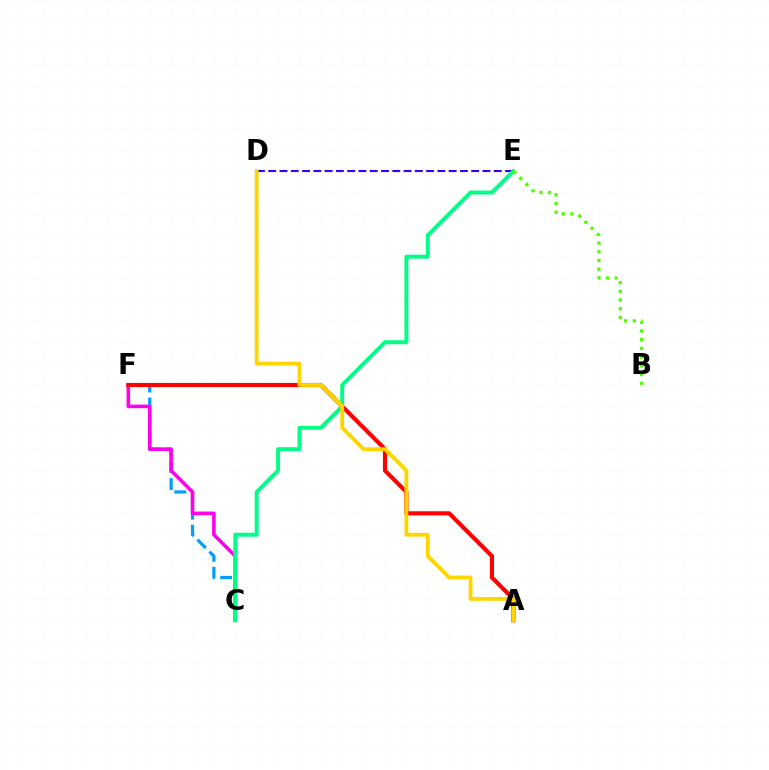{('D', 'E'): [{'color': '#3700ff', 'line_style': 'dashed', 'thickness': 1.53}], ('C', 'F'): [{'color': '#009eff', 'line_style': 'dashed', 'thickness': 2.31}, {'color': '#ff00ed', 'line_style': 'solid', 'thickness': 2.59}], ('A', 'F'): [{'color': '#ff0000', 'line_style': 'solid', 'thickness': 2.98}], ('C', 'E'): [{'color': '#00ff86', 'line_style': 'solid', 'thickness': 2.84}], ('B', 'E'): [{'color': '#4fff00', 'line_style': 'dotted', 'thickness': 2.37}], ('A', 'D'): [{'color': '#ffd500', 'line_style': 'solid', 'thickness': 2.75}]}